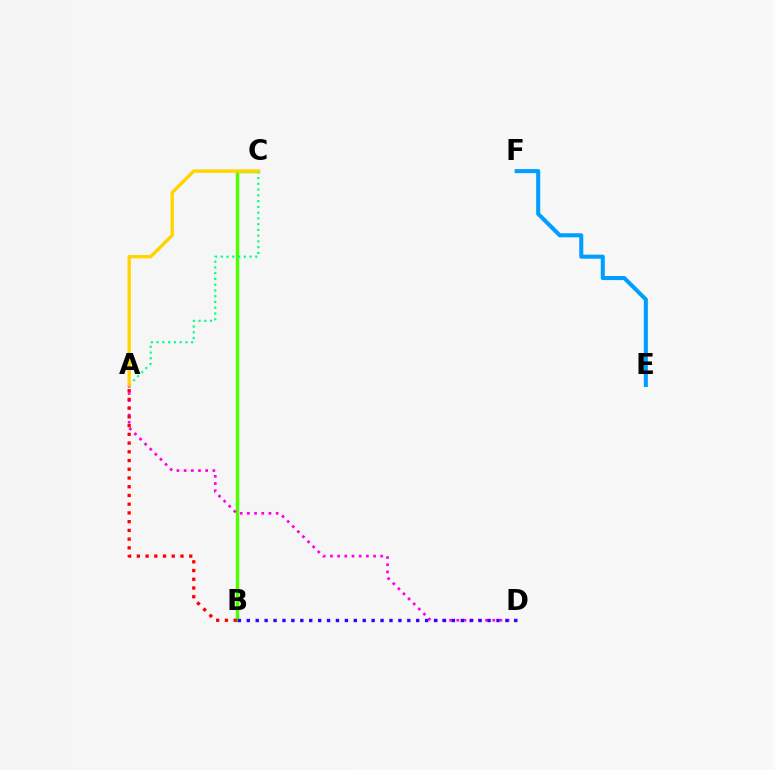{('B', 'C'): [{'color': '#4fff00', 'line_style': 'solid', 'thickness': 2.47}], ('A', 'C'): [{'color': '#00ff86', 'line_style': 'dotted', 'thickness': 1.56}, {'color': '#ffd500', 'line_style': 'solid', 'thickness': 2.43}], ('E', 'F'): [{'color': '#009eff', 'line_style': 'solid', 'thickness': 2.92}], ('A', 'D'): [{'color': '#ff00ed', 'line_style': 'dotted', 'thickness': 1.95}], ('A', 'B'): [{'color': '#ff0000', 'line_style': 'dotted', 'thickness': 2.37}], ('B', 'D'): [{'color': '#3700ff', 'line_style': 'dotted', 'thickness': 2.42}]}